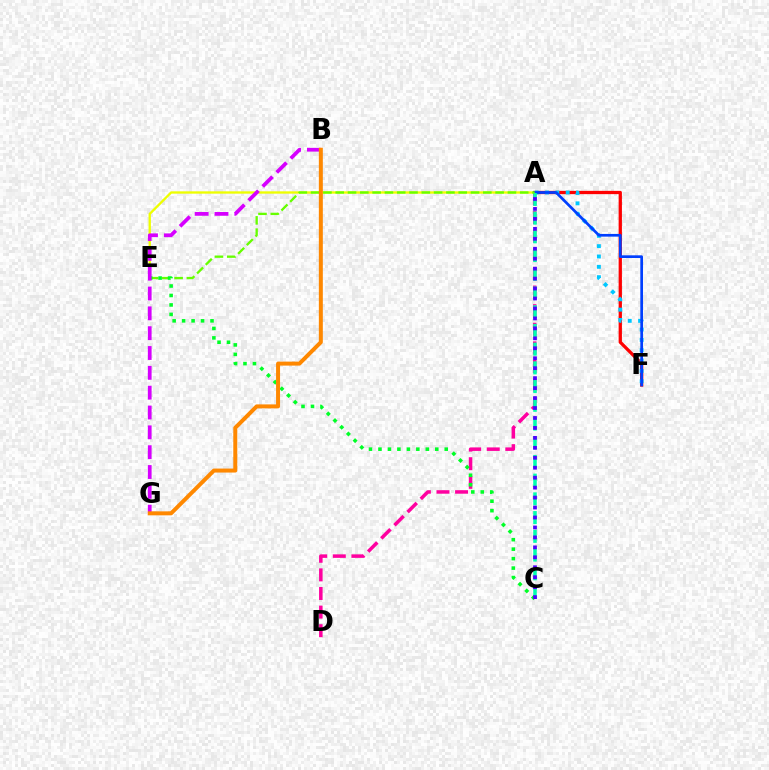{('A', 'E'): [{'color': '#eeff00', 'line_style': 'solid', 'thickness': 1.67}, {'color': '#66ff00', 'line_style': 'dashed', 'thickness': 1.67}], ('A', 'F'): [{'color': '#ff0000', 'line_style': 'solid', 'thickness': 2.36}, {'color': '#00c7ff', 'line_style': 'dotted', 'thickness': 2.81}, {'color': '#003fff', 'line_style': 'solid', 'thickness': 1.95}], ('A', 'D'): [{'color': '#ff00a0', 'line_style': 'dashed', 'thickness': 2.53}], ('A', 'C'): [{'color': '#00ffaf', 'line_style': 'dashed', 'thickness': 2.54}, {'color': '#4f00ff', 'line_style': 'dotted', 'thickness': 2.7}], ('C', 'E'): [{'color': '#00ff27', 'line_style': 'dotted', 'thickness': 2.57}], ('B', 'G'): [{'color': '#d600ff', 'line_style': 'dashed', 'thickness': 2.69}, {'color': '#ff8800', 'line_style': 'solid', 'thickness': 2.87}]}